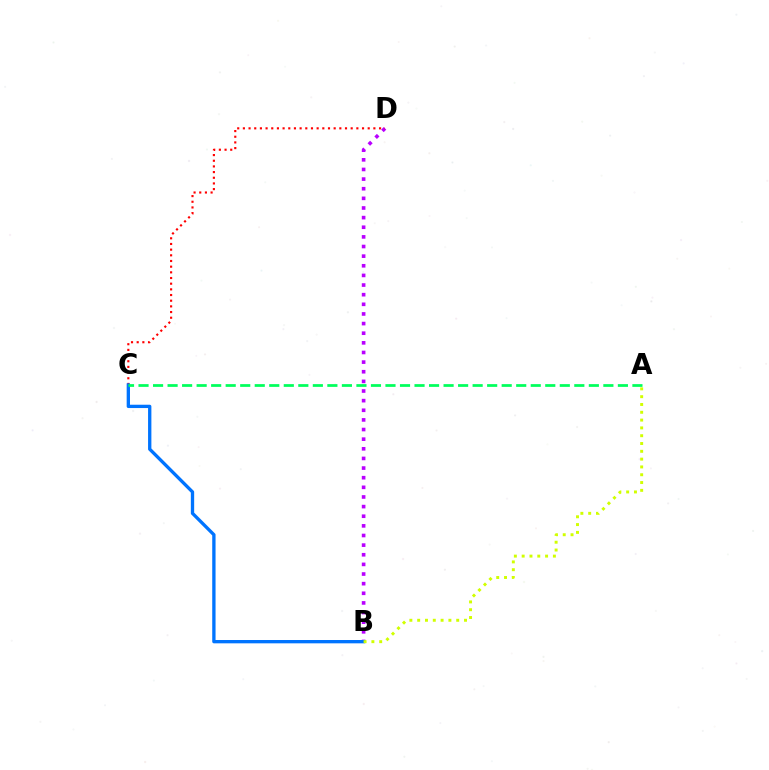{('B', 'D'): [{'color': '#b900ff', 'line_style': 'dotted', 'thickness': 2.62}], ('C', 'D'): [{'color': '#ff0000', 'line_style': 'dotted', 'thickness': 1.54}], ('B', 'C'): [{'color': '#0074ff', 'line_style': 'solid', 'thickness': 2.39}], ('A', 'B'): [{'color': '#d1ff00', 'line_style': 'dotted', 'thickness': 2.12}], ('A', 'C'): [{'color': '#00ff5c', 'line_style': 'dashed', 'thickness': 1.97}]}